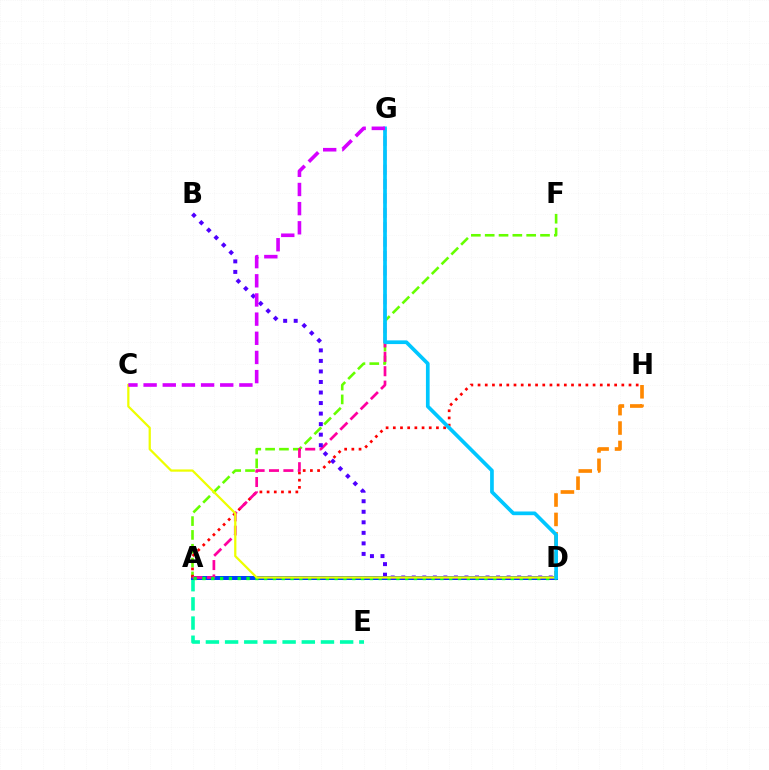{('A', 'E'): [{'color': '#00ffaf', 'line_style': 'dashed', 'thickness': 2.61}], ('A', 'D'): [{'color': '#003fff', 'line_style': 'solid', 'thickness': 2.86}, {'color': '#00ff27', 'line_style': 'dotted', 'thickness': 2.39}], ('D', 'H'): [{'color': '#ff8800', 'line_style': 'dashed', 'thickness': 2.64}], ('A', 'F'): [{'color': '#66ff00', 'line_style': 'dashed', 'thickness': 1.88}], ('A', 'H'): [{'color': '#ff0000', 'line_style': 'dotted', 'thickness': 1.95}], ('A', 'G'): [{'color': '#ff00a0', 'line_style': 'dashed', 'thickness': 1.96}], ('B', 'D'): [{'color': '#4f00ff', 'line_style': 'dotted', 'thickness': 2.86}], ('C', 'D'): [{'color': '#eeff00', 'line_style': 'solid', 'thickness': 1.62}], ('D', 'G'): [{'color': '#00c7ff', 'line_style': 'solid', 'thickness': 2.66}], ('C', 'G'): [{'color': '#d600ff', 'line_style': 'dashed', 'thickness': 2.6}]}